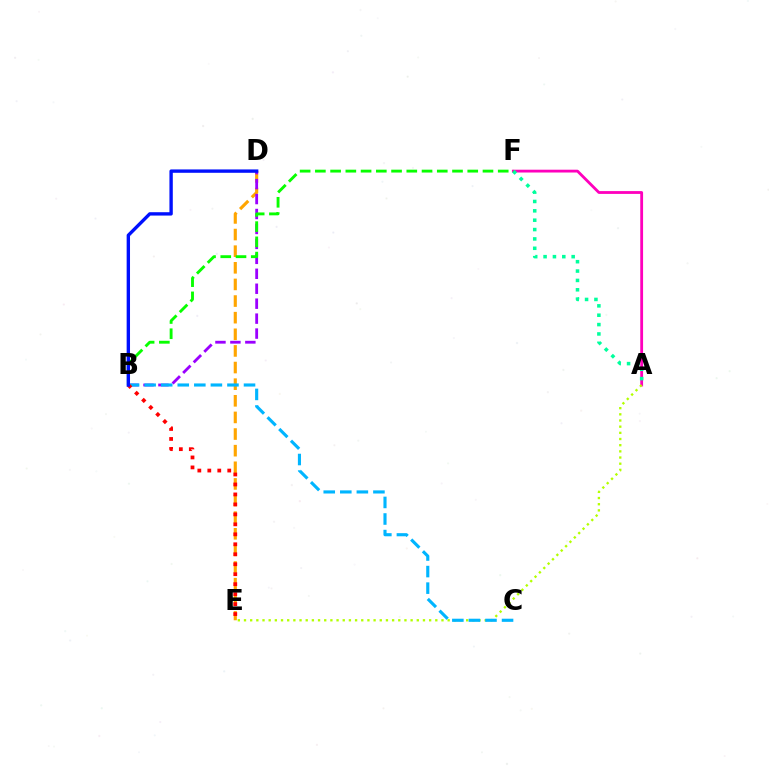{('D', 'E'): [{'color': '#ffa500', 'line_style': 'dashed', 'thickness': 2.26}], ('A', 'F'): [{'color': '#ff00bd', 'line_style': 'solid', 'thickness': 2.02}, {'color': '#00ff9d', 'line_style': 'dotted', 'thickness': 2.54}], ('B', 'D'): [{'color': '#9b00ff', 'line_style': 'dashed', 'thickness': 2.03}, {'color': '#0010ff', 'line_style': 'solid', 'thickness': 2.42}], ('A', 'E'): [{'color': '#b3ff00', 'line_style': 'dotted', 'thickness': 1.68}], ('B', 'C'): [{'color': '#00b5ff', 'line_style': 'dashed', 'thickness': 2.25}], ('B', 'E'): [{'color': '#ff0000', 'line_style': 'dotted', 'thickness': 2.71}], ('B', 'F'): [{'color': '#08ff00', 'line_style': 'dashed', 'thickness': 2.07}]}